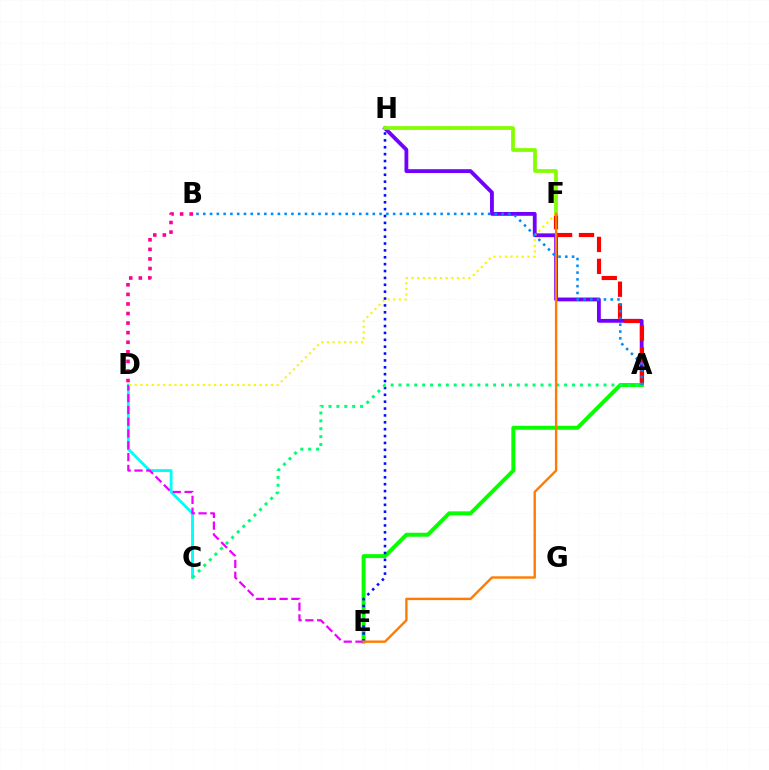{('A', 'H'): [{'color': '#7200ff', 'line_style': 'solid', 'thickness': 2.75}], ('A', 'F'): [{'color': '#ff0000', 'line_style': 'dashed', 'thickness': 2.98}], ('A', 'E'): [{'color': '#08ff00', 'line_style': 'solid', 'thickness': 2.85}], ('C', 'D'): [{'color': '#00fff6', 'line_style': 'solid', 'thickness': 2.06}], ('E', 'H'): [{'color': '#0010ff', 'line_style': 'dotted', 'thickness': 1.87}], ('D', 'E'): [{'color': '#ee00ff', 'line_style': 'dashed', 'thickness': 1.6}], ('F', 'H'): [{'color': '#84ff00', 'line_style': 'solid', 'thickness': 2.7}], ('D', 'F'): [{'color': '#fcf500', 'line_style': 'dotted', 'thickness': 1.54}], ('A', 'C'): [{'color': '#00ff74', 'line_style': 'dotted', 'thickness': 2.14}], ('B', 'D'): [{'color': '#ff0094', 'line_style': 'dotted', 'thickness': 2.6}], ('E', 'F'): [{'color': '#ff7c00', 'line_style': 'solid', 'thickness': 1.72}], ('A', 'B'): [{'color': '#008cff', 'line_style': 'dotted', 'thickness': 1.84}]}